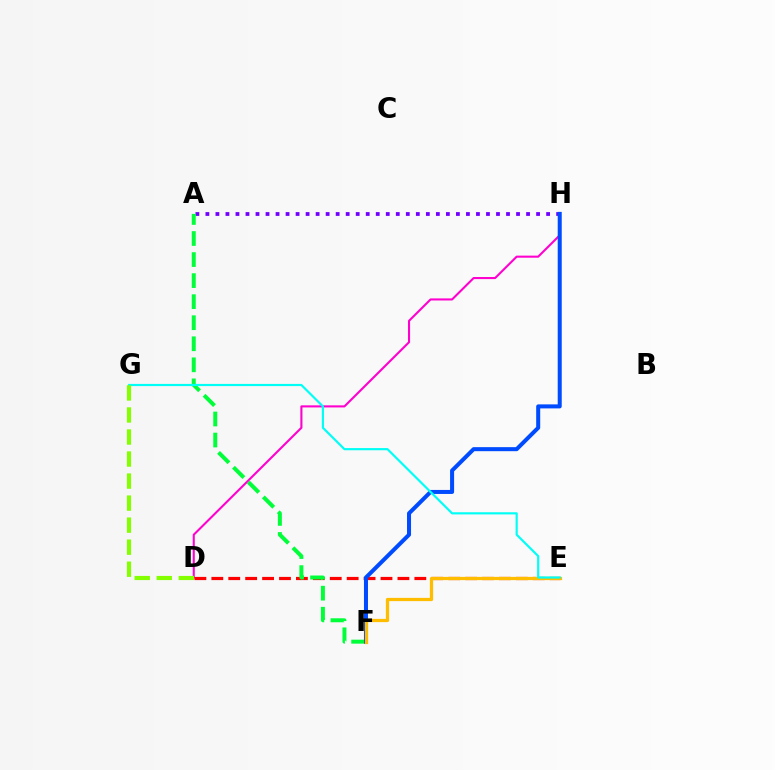{('D', 'H'): [{'color': '#ff00cf', 'line_style': 'solid', 'thickness': 1.5}], ('D', 'E'): [{'color': '#ff0000', 'line_style': 'dashed', 'thickness': 2.3}], ('A', 'H'): [{'color': '#7200ff', 'line_style': 'dotted', 'thickness': 2.72}], ('A', 'F'): [{'color': '#00ff39', 'line_style': 'dashed', 'thickness': 2.86}], ('F', 'H'): [{'color': '#004bff', 'line_style': 'solid', 'thickness': 2.9}], ('E', 'F'): [{'color': '#ffbd00', 'line_style': 'solid', 'thickness': 2.33}], ('E', 'G'): [{'color': '#00fff6', 'line_style': 'solid', 'thickness': 1.56}], ('D', 'G'): [{'color': '#84ff00', 'line_style': 'dashed', 'thickness': 2.99}]}